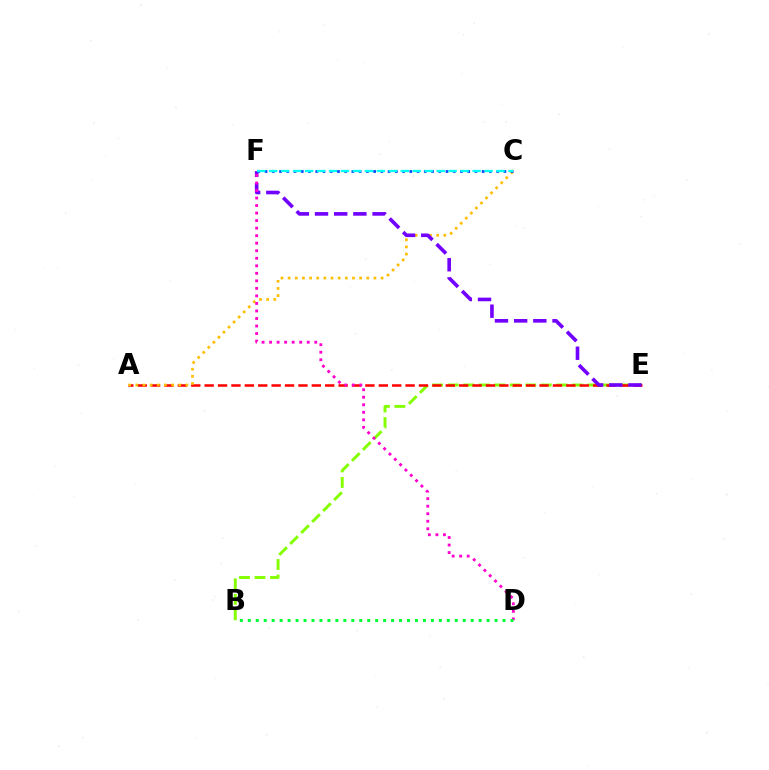{('B', 'E'): [{'color': '#84ff00', 'line_style': 'dashed', 'thickness': 2.11}], ('A', 'E'): [{'color': '#ff0000', 'line_style': 'dashed', 'thickness': 1.82}], ('A', 'C'): [{'color': '#ffbd00', 'line_style': 'dotted', 'thickness': 1.94}], ('E', 'F'): [{'color': '#7200ff', 'line_style': 'dashed', 'thickness': 2.61}], ('D', 'F'): [{'color': '#ff00cf', 'line_style': 'dotted', 'thickness': 2.05}], ('B', 'D'): [{'color': '#00ff39', 'line_style': 'dotted', 'thickness': 2.16}], ('C', 'F'): [{'color': '#004bff', 'line_style': 'dotted', 'thickness': 1.97}, {'color': '#00fff6', 'line_style': 'dashed', 'thickness': 1.63}]}